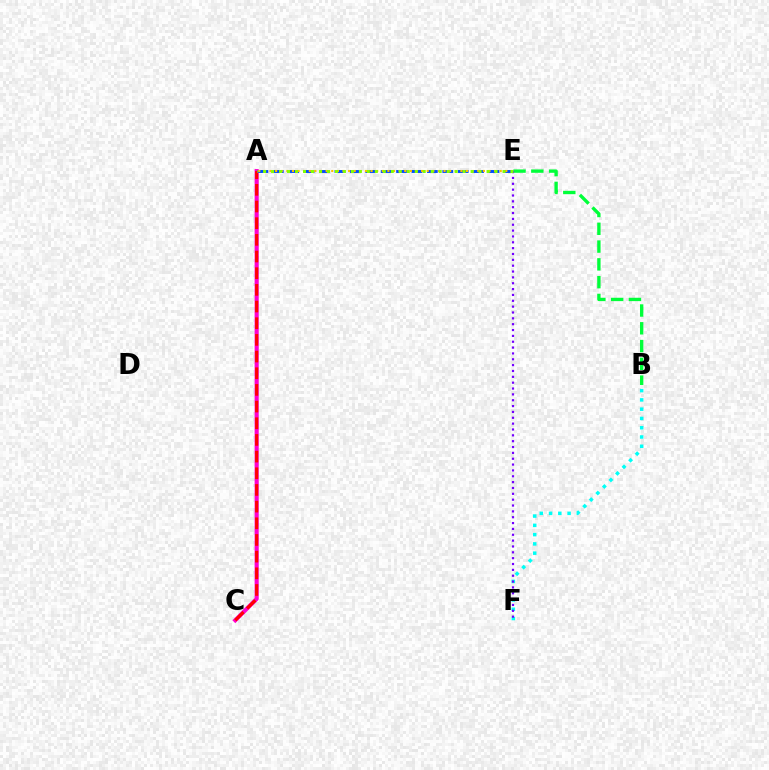{('A', 'C'): [{'color': '#ff00cf', 'line_style': 'solid', 'thickness': 2.95}, {'color': '#ff0000', 'line_style': 'dashed', 'thickness': 2.26}], ('B', 'F'): [{'color': '#00fff6', 'line_style': 'dotted', 'thickness': 2.52}], ('B', 'E'): [{'color': '#00ff39', 'line_style': 'dashed', 'thickness': 2.42}], ('E', 'F'): [{'color': '#7200ff', 'line_style': 'dotted', 'thickness': 1.59}], ('A', 'E'): [{'color': '#004bff', 'line_style': 'dashed', 'thickness': 2.09}, {'color': '#ffbd00', 'line_style': 'dotted', 'thickness': 1.53}, {'color': '#84ff00', 'line_style': 'dotted', 'thickness': 2.17}]}